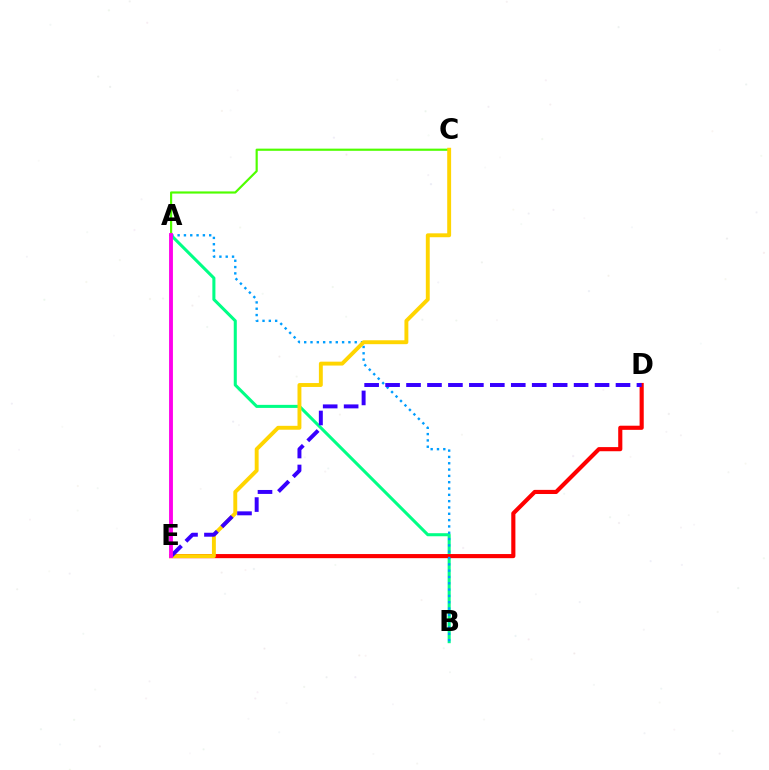{('A', 'B'): [{'color': '#00ff86', 'line_style': 'solid', 'thickness': 2.2}, {'color': '#009eff', 'line_style': 'dotted', 'thickness': 1.72}], ('D', 'E'): [{'color': '#ff0000', 'line_style': 'solid', 'thickness': 2.98}, {'color': '#3700ff', 'line_style': 'dashed', 'thickness': 2.85}], ('A', 'C'): [{'color': '#4fff00', 'line_style': 'solid', 'thickness': 1.57}], ('C', 'E'): [{'color': '#ffd500', 'line_style': 'solid', 'thickness': 2.81}], ('A', 'E'): [{'color': '#ff00ed', 'line_style': 'solid', 'thickness': 2.77}]}